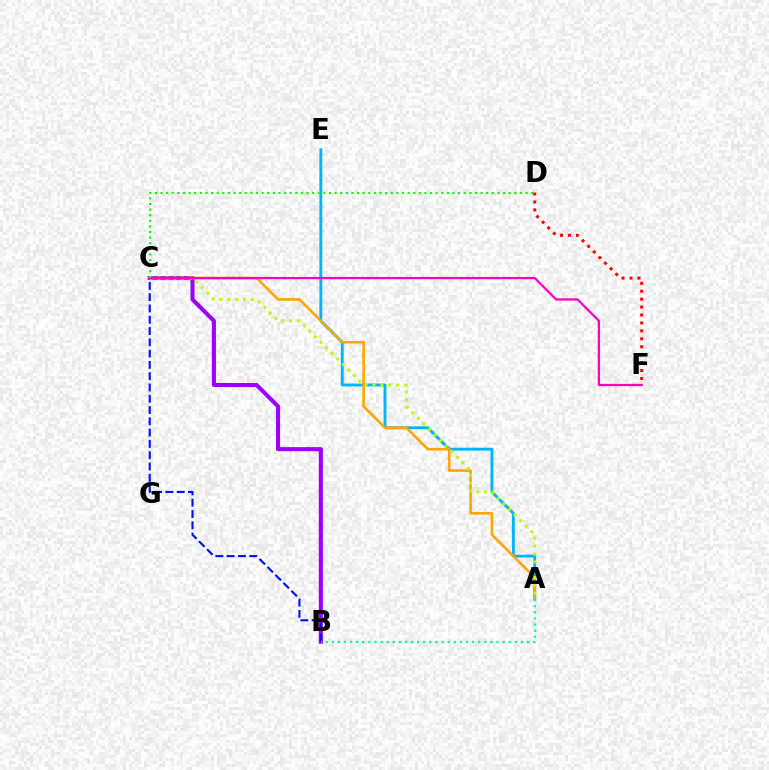{('A', 'E'): [{'color': '#00b5ff', 'line_style': 'solid', 'thickness': 2.08}], ('B', 'C'): [{'color': '#9b00ff', 'line_style': 'solid', 'thickness': 2.93}, {'color': '#0010ff', 'line_style': 'dashed', 'thickness': 1.53}], ('A', 'C'): [{'color': '#ffa500', 'line_style': 'solid', 'thickness': 1.87}, {'color': '#b3ff00', 'line_style': 'dotted', 'thickness': 2.13}], ('C', 'F'): [{'color': '#ff00bd', 'line_style': 'solid', 'thickness': 1.63}], ('A', 'B'): [{'color': '#00ff9d', 'line_style': 'dotted', 'thickness': 1.66}], ('C', 'D'): [{'color': '#08ff00', 'line_style': 'dotted', 'thickness': 1.53}], ('D', 'F'): [{'color': '#ff0000', 'line_style': 'dotted', 'thickness': 2.15}]}